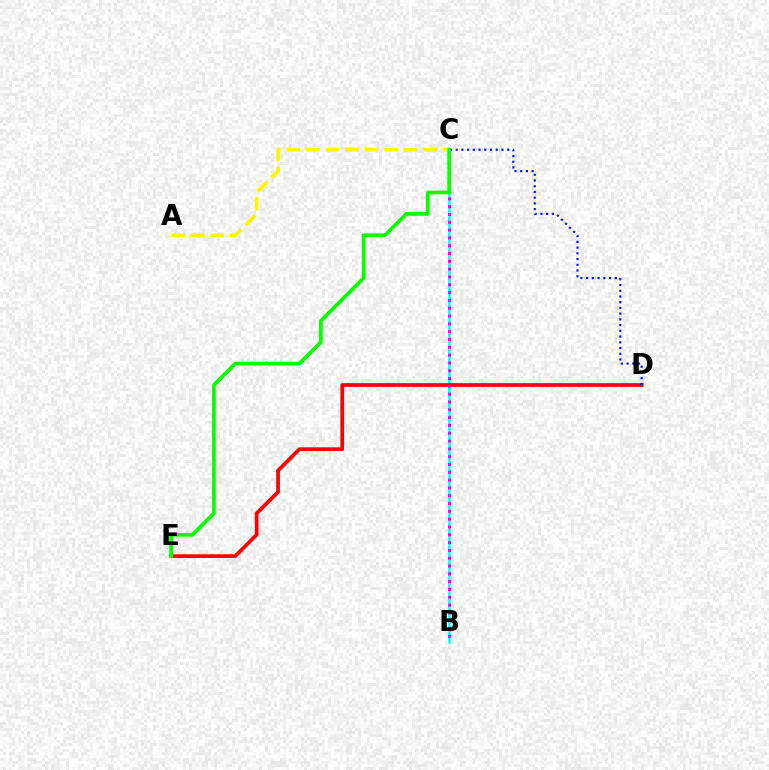{('B', 'C'): [{'color': '#00fff6', 'line_style': 'solid', 'thickness': 1.84}, {'color': '#ee00ff', 'line_style': 'dotted', 'thickness': 2.12}], ('D', 'E'): [{'color': '#ff0000', 'line_style': 'solid', 'thickness': 2.67}], ('A', 'C'): [{'color': '#fcf500', 'line_style': 'dashed', 'thickness': 2.66}], ('C', 'D'): [{'color': '#0010ff', 'line_style': 'dotted', 'thickness': 1.56}], ('C', 'E'): [{'color': '#08ff00', 'line_style': 'solid', 'thickness': 2.68}]}